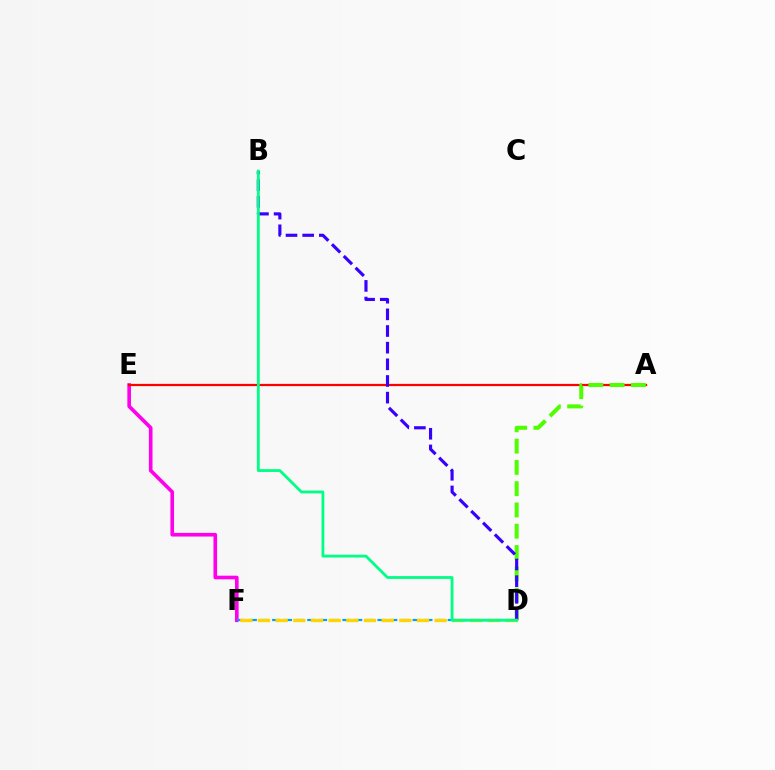{('E', 'F'): [{'color': '#ff00ed', 'line_style': 'solid', 'thickness': 2.61}], ('A', 'E'): [{'color': '#ff0000', 'line_style': 'solid', 'thickness': 1.61}], ('D', 'F'): [{'color': '#009eff', 'line_style': 'dashed', 'thickness': 1.59}, {'color': '#ffd500', 'line_style': 'dashed', 'thickness': 2.4}], ('A', 'D'): [{'color': '#4fff00', 'line_style': 'dashed', 'thickness': 2.89}], ('B', 'D'): [{'color': '#3700ff', 'line_style': 'dashed', 'thickness': 2.26}, {'color': '#00ff86', 'line_style': 'solid', 'thickness': 2.03}]}